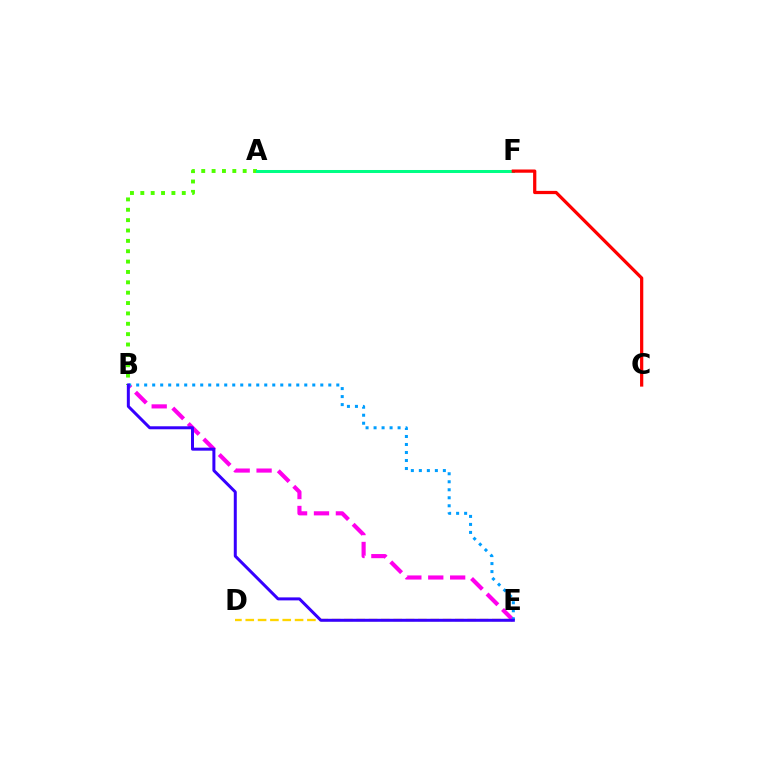{('A', 'B'): [{'color': '#4fff00', 'line_style': 'dotted', 'thickness': 2.82}], ('D', 'E'): [{'color': '#ffd500', 'line_style': 'dashed', 'thickness': 1.68}], ('B', 'E'): [{'color': '#ff00ed', 'line_style': 'dashed', 'thickness': 2.98}, {'color': '#009eff', 'line_style': 'dotted', 'thickness': 2.17}, {'color': '#3700ff', 'line_style': 'solid', 'thickness': 2.16}], ('A', 'F'): [{'color': '#00ff86', 'line_style': 'solid', 'thickness': 2.17}], ('C', 'F'): [{'color': '#ff0000', 'line_style': 'solid', 'thickness': 2.33}]}